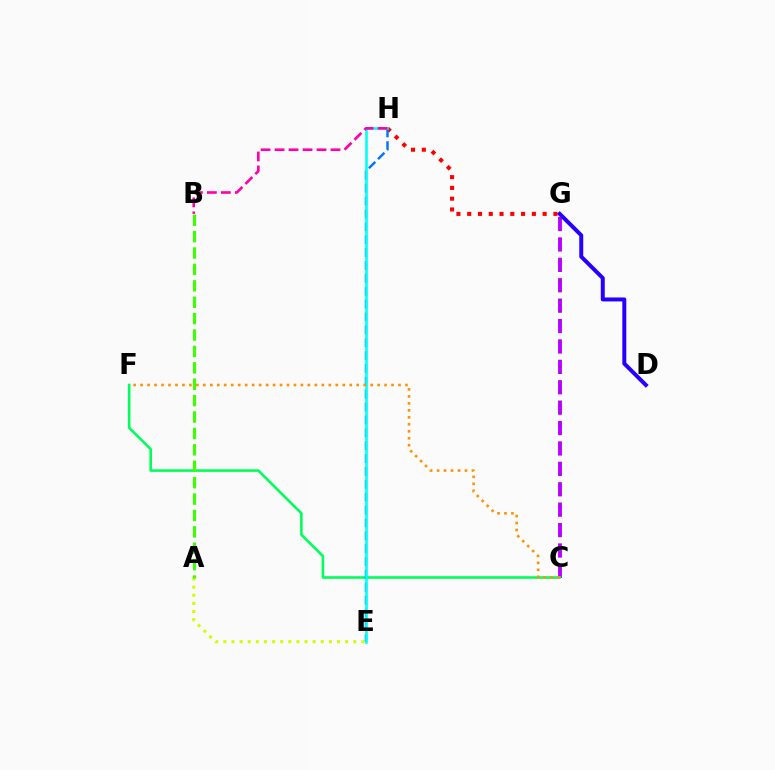{('C', 'G'): [{'color': '#b900ff', 'line_style': 'dashed', 'thickness': 2.77}], ('C', 'F'): [{'color': '#00ff5c', 'line_style': 'solid', 'thickness': 1.87}, {'color': '#ff9400', 'line_style': 'dotted', 'thickness': 1.89}], ('G', 'H'): [{'color': '#ff0000', 'line_style': 'dotted', 'thickness': 2.93}], ('A', 'E'): [{'color': '#d1ff00', 'line_style': 'dotted', 'thickness': 2.21}], ('E', 'H'): [{'color': '#0074ff', 'line_style': 'dashed', 'thickness': 1.75}, {'color': '#00fff6', 'line_style': 'solid', 'thickness': 1.88}], ('A', 'B'): [{'color': '#3dff00', 'line_style': 'dashed', 'thickness': 2.23}], ('D', 'G'): [{'color': '#2500ff', 'line_style': 'solid', 'thickness': 2.86}], ('B', 'H'): [{'color': '#ff00ac', 'line_style': 'dashed', 'thickness': 1.9}]}